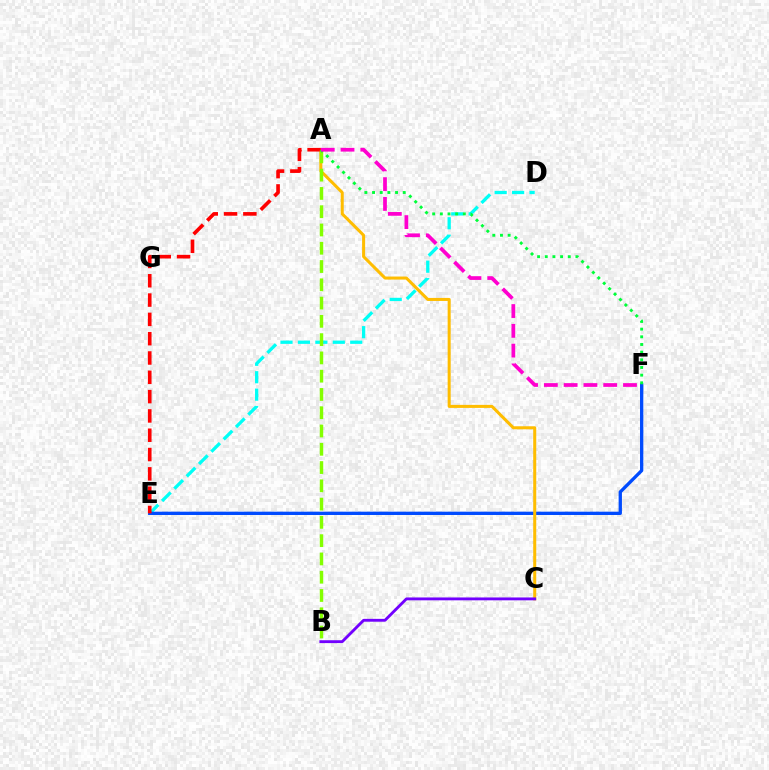{('D', 'E'): [{'color': '#00fff6', 'line_style': 'dashed', 'thickness': 2.37}], ('E', 'F'): [{'color': '#004bff', 'line_style': 'solid', 'thickness': 2.39}], ('A', 'C'): [{'color': '#ffbd00', 'line_style': 'solid', 'thickness': 2.18}], ('B', 'C'): [{'color': '#7200ff', 'line_style': 'solid', 'thickness': 2.06}], ('A', 'E'): [{'color': '#ff0000', 'line_style': 'dashed', 'thickness': 2.62}], ('A', 'B'): [{'color': '#84ff00', 'line_style': 'dashed', 'thickness': 2.48}], ('A', 'F'): [{'color': '#00ff39', 'line_style': 'dotted', 'thickness': 2.08}, {'color': '#ff00cf', 'line_style': 'dashed', 'thickness': 2.69}]}